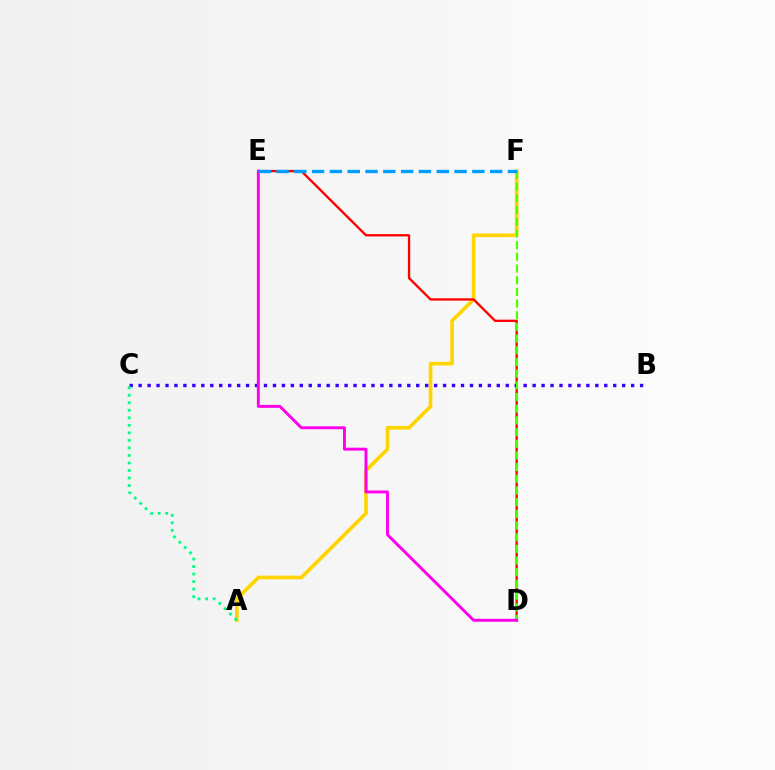{('A', 'F'): [{'color': '#ffd500', 'line_style': 'solid', 'thickness': 2.64}], ('D', 'E'): [{'color': '#ff0000', 'line_style': 'solid', 'thickness': 1.68}, {'color': '#ff00ed', 'line_style': 'solid', 'thickness': 2.11}], ('B', 'C'): [{'color': '#3700ff', 'line_style': 'dotted', 'thickness': 2.43}], ('D', 'F'): [{'color': '#4fff00', 'line_style': 'dashed', 'thickness': 1.59}], ('A', 'C'): [{'color': '#00ff86', 'line_style': 'dotted', 'thickness': 2.05}], ('E', 'F'): [{'color': '#009eff', 'line_style': 'dashed', 'thickness': 2.42}]}